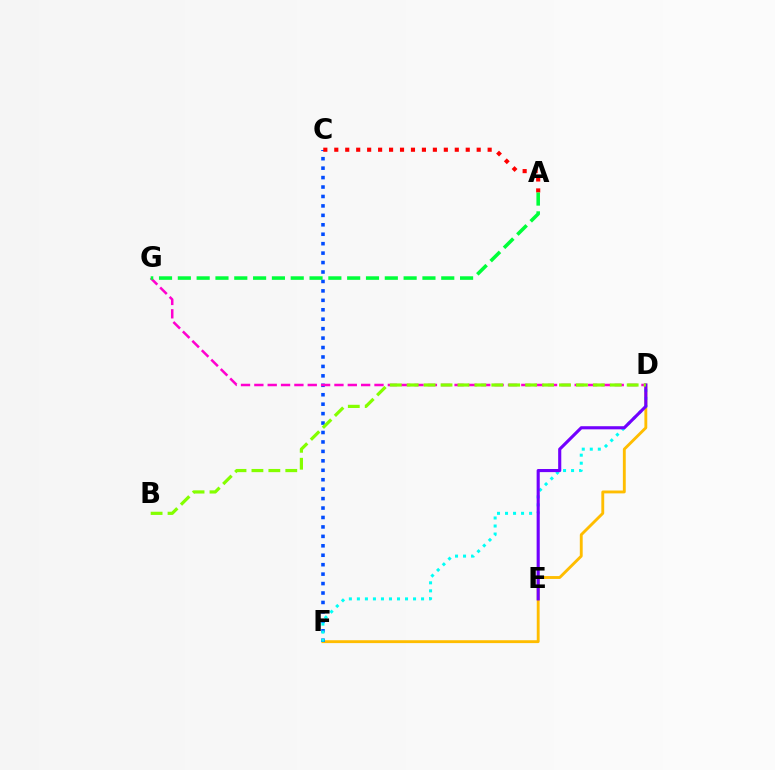{('D', 'F'): [{'color': '#ffbd00', 'line_style': 'solid', 'thickness': 2.06}, {'color': '#00fff6', 'line_style': 'dotted', 'thickness': 2.18}], ('C', 'F'): [{'color': '#004bff', 'line_style': 'dotted', 'thickness': 2.57}], ('D', 'G'): [{'color': '#ff00cf', 'line_style': 'dashed', 'thickness': 1.81}], ('A', 'C'): [{'color': '#ff0000', 'line_style': 'dotted', 'thickness': 2.98}], ('D', 'E'): [{'color': '#7200ff', 'line_style': 'solid', 'thickness': 2.24}], ('A', 'G'): [{'color': '#00ff39', 'line_style': 'dashed', 'thickness': 2.56}], ('B', 'D'): [{'color': '#84ff00', 'line_style': 'dashed', 'thickness': 2.3}]}